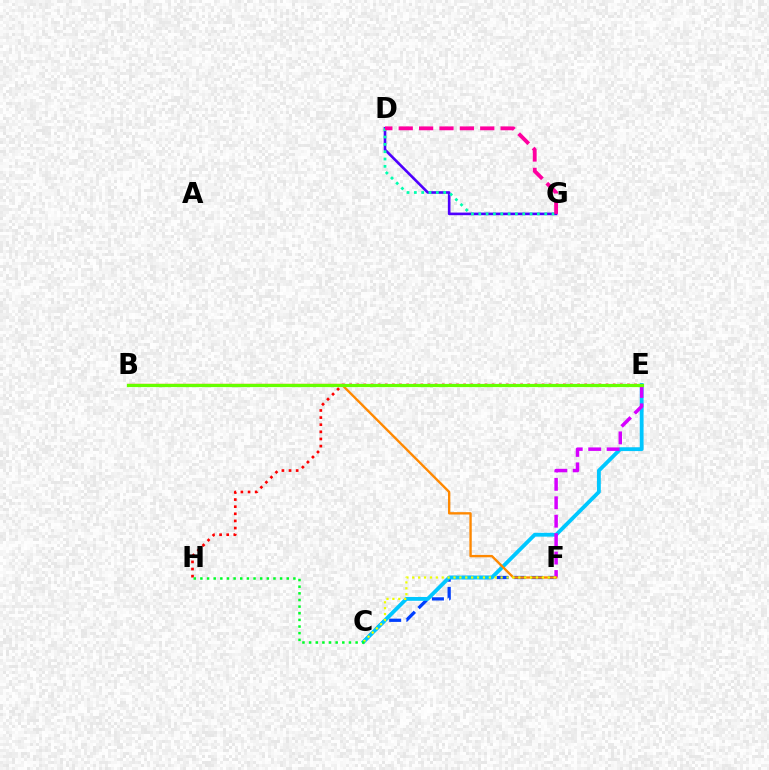{('C', 'F'): [{'color': '#003fff', 'line_style': 'dashed', 'thickness': 2.34}, {'color': '#eeff00', 'line_style': 'dotted', 'thickness': 1.6}], ('C', 'E'): [{'color': '#00c7ff', 'line_style': 'solid', 'thickness': 2.76}], ('E', 'H'): [{'color': '#ff0000', 'line_style': 'dotted', 'thickness': 1.94}], ('E', 'F'): [{'color': '#d600ff', 'line_style': 'dashed', 'thickness': 2.5}], ('B', 'F'): [{'color': '#ff8800', 'line_style': 'solid', 'thickness': 1.7}], ('D', 'G'): [{'color': '#4f00ff', 'line_style': 'solid', 'thickness': 1.89}, {'color': '#00ffaf', 'line_style': 'dotted', 'thickness': 1.99}, {'color': '#ff00a0', 'line_style': 'dashed', 'thickness': 2.77}], ('C', 'H'): [{'color': '#00ff27', 'line_style': 'dotted', 'thickness': 1.8}], ('B', 'E'): [{'color': '#66ff00', 'line_style': 'solid', 'thickness': 2.31}]}